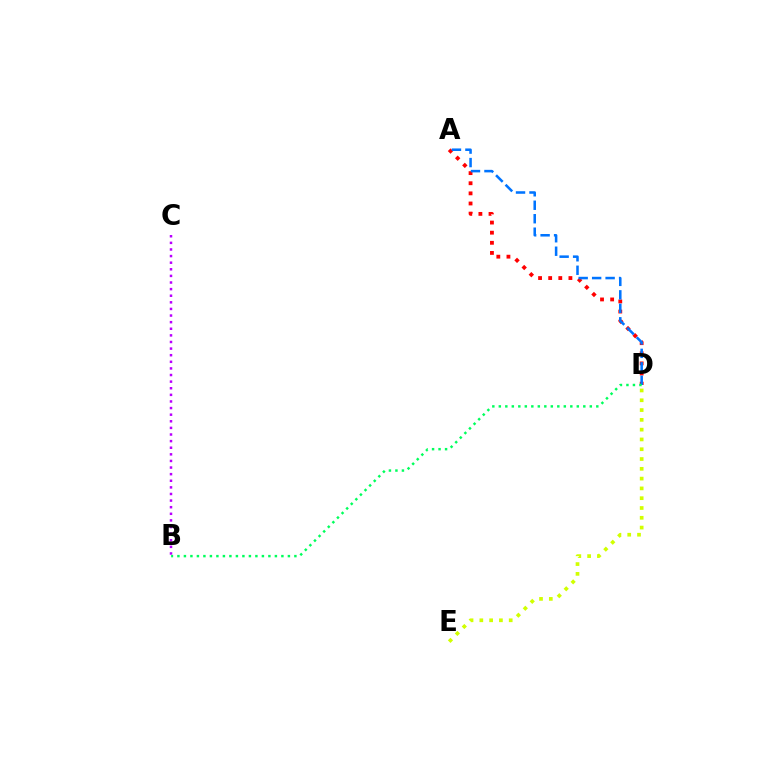{('A', 'D'): [{'color': '#ff0000', 'line_style': 'dotted', 'thickness': 2.75}, {'color': '#0074ff', 'line_style': 'dashed', 'thickness': 1.83}], ('D', 'E'): [{'color': '#d1ff00', 'line_style': 'dotted', 'thickness': 2.66}], ('B', 'C'): [{'color': '#b900ff', 'line_style': 'dotted', 'thickness': 1.8}], ('B', 'D'): [{'color': '#00ff5c', 'line_style': 'dotted', 'thickness': 1.77}]}